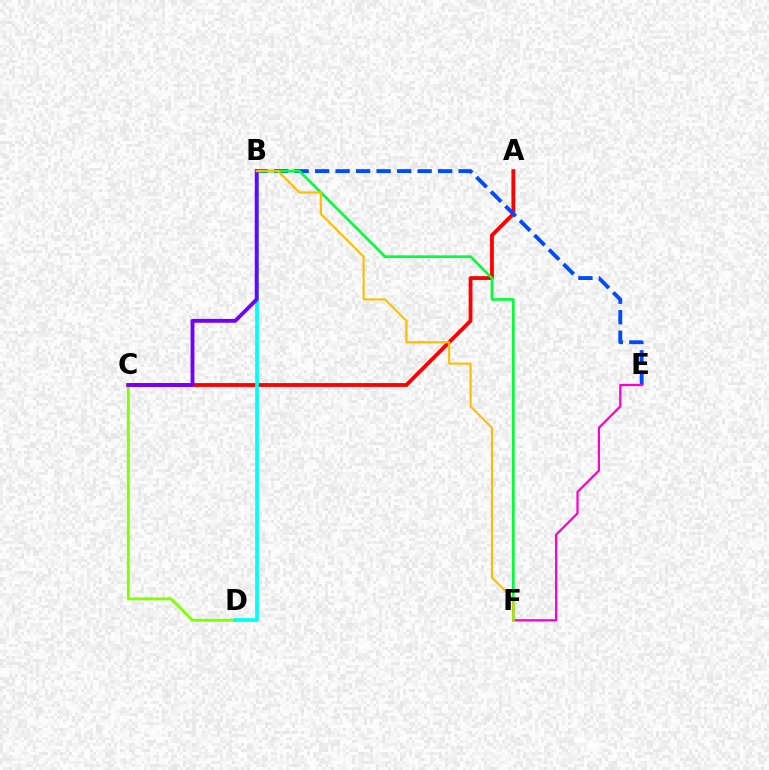{('A', 'C'): [{'color': '#ff0000', 'line_style': 'solid', 'thickness': 2.75}], ('B', 'E'): [{'color': '#004bff', 'line_style': 'dashed', 'thickness': 2.79}], ('C', 'D'): [{'color': '#84ff00', 'line_style': 'solid', 'thickness': 2.07}], ('E', 'F'): [{'color': '#ff00cf', 'line_style': 'solid', 'thickness': 1.6}], ('B', 'D'): [{'color': '#00fff6', 'line_style': 'solid', 'thickness': 2.65}], ('B', 'F'): [{'color': '#00ff39', 'line_style': 'solid', 'thickness': 1.89}, {'color': '#ffbd00', 'line_style': 'solid', 'thickness': 1.5}], ('B', 'C'): [{'color': '#7200ff', 'line_style': 'solid', 'thickness': 2.77}]}